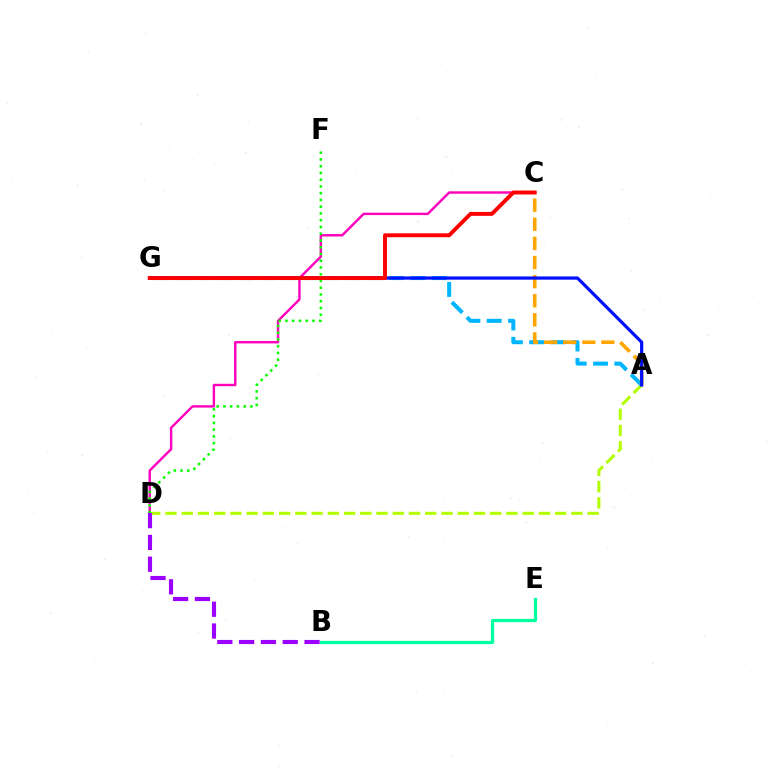{('B', 'E'): [{'color': '#00ff9d', 'line_style': 'solid', 'thickness': 2.32}], ('C', 'D'): [{'color': '#ff00bd', 'line_style': 'solid', 'thickness': 1.74}], ('A', 'D'): [{'color': '#b3ff00', 'line_style': 'dashed', 'thickness': 2.21}], ('D', 'F'): [{'color': '#08ff00', 'line_style': 'dotted', 'thickness': 1.83}], ('B', 'D'): [{'color': '#9b00ff', 'line_style': 'dashed', 'thickness': 2.96}], ('A', 'G'): [{'color': '#00b5ff', 'line_style': 'dashed', 'thickness': 2.89}, {'color': '#0010ff', 'line_style': 'solid', 'thickness': 2.31}], ('A', 'C'): [{'color': '#ffa500', 'line_style': 'dashed', 'thickness': 2.6}], ('C', 'G'): [{'color': '#ff0000', 'line_style': 'solid', 'thickness': 2.83}]}